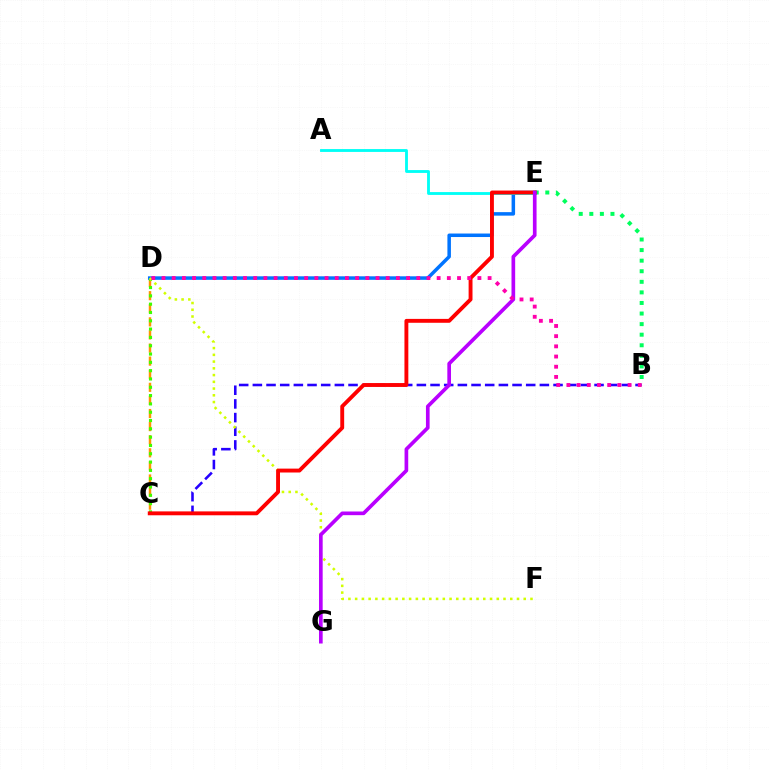{('C', 'D'): [{'color': '#ff9400', 'line_style': 'dashed', 'thickness': 1.78}, {'color': '#3dff00', 'line_style': 'dotted', 'thickness': 2.26}], ('D', 'E'): [{'color': '#0074ff', 'line_style': 'solid', 'thickness': 2.53}], ('B', 'C'): [{'color': '#2500ff', 'line_style': 'dashed', 'thickness': 1.86}], ('A', 'E'): [{'color': '#00fff6', 'line_style': 'solid', 'thickness': 2.05}], ('B', 'E'): [{'color': '#00ff5c', 'line_style': 'dotted', 'thickness': 2.87}], ('D', 'F'): [{'color': '#d1ff00', 'line_style': 'dotted', 'thickness': 1.83}], ('C', 'E'): [{'color': '#ff0000', 'line_style': 'solid', 'thickness': 2.8}], ('E', 'G'): [{'color': '#b900ff', 'line_style': 'solid', 'thickness': 2.64}], ('B', 'D'): [{'color': '#ff00ac', 'line_style': 'dotted', 'thickness': 2.77}]}